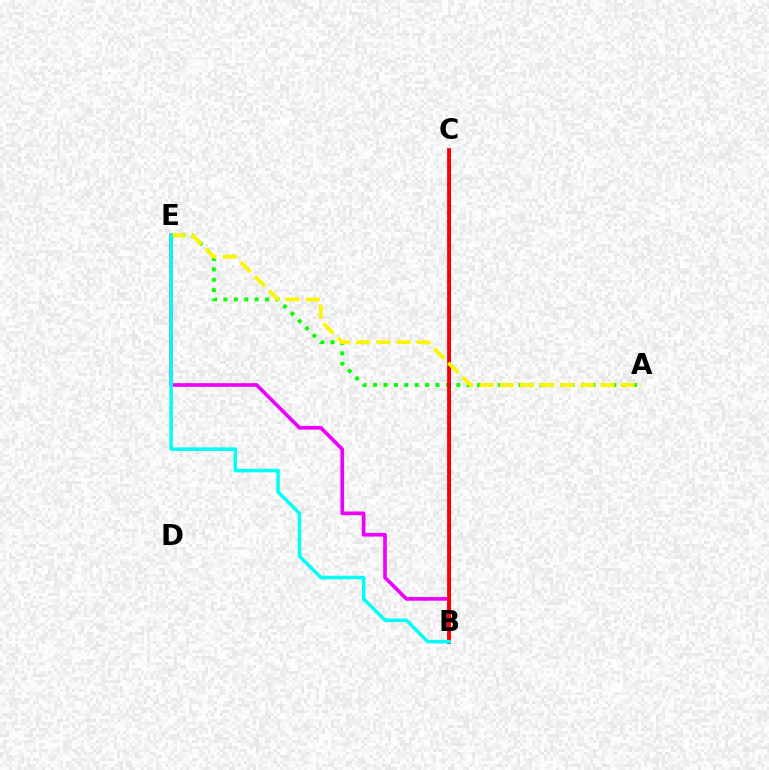{('A', 'E'): [{'color': '#08ff00', 'line_style': 'dotted', 'thickness': 2.83}, {'color': '#fcf500', 'line_style': 'dashed', 'thickness': 2.74}], ('B', 'C'): [{'color': '#0010ff', 'line_style': 'solid', 'thickness': 2.14}, {'color': '#ff0000', 'line_style': 'solid', 'thickness': 2.73}], ('B', 'E'): [{'color': '#ee00ff', 'line_style': 'solid', 'thickness': 2.65}, {'color': '#00fff6', 'line_style': 'solid', 'thickness': 2.54}]}